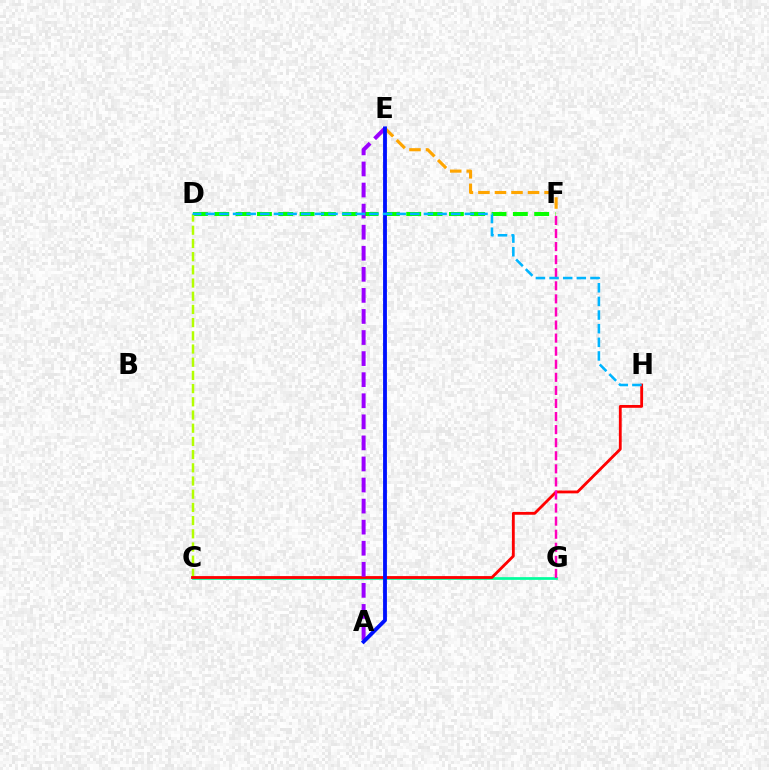{('D', 'F'): [{'color': '#08ff00', 'line_style': 'dashed', 'thickness': 2.9}], ('C', 'D'): [{'color': '#b3ff00', 'line_style': 'dashed', 'thickness': 1.79}], ('C', 'G'): [{'color': '#00ff9d', 'line_style': 'solid', 'thickness': 1.95}], ('E', 'F'): [{'color': '#ffa500', 'line_style': 'dashed', 'thickness': 2.25}], ('C', 'H'): [{'color': '#ff0000', 'line_style': 'solid', 'thickness': 2.03}], ('F', 'G'): [{'color': '#ff00bd', 'line_style': 'dashed', 'thickness': 1.78}], ('A', 'E'): [{'color': '#9b00ff', 'line_style': 'dashed', 'thickness': 2.86}, {'color': '#0010ff', 'line_style': 'solid', 'thickness': 2.77}], ('D', 'H'): [{'color': '#00b5ff', 'line_style': 'dashed', 'thickness': 1.85}]}